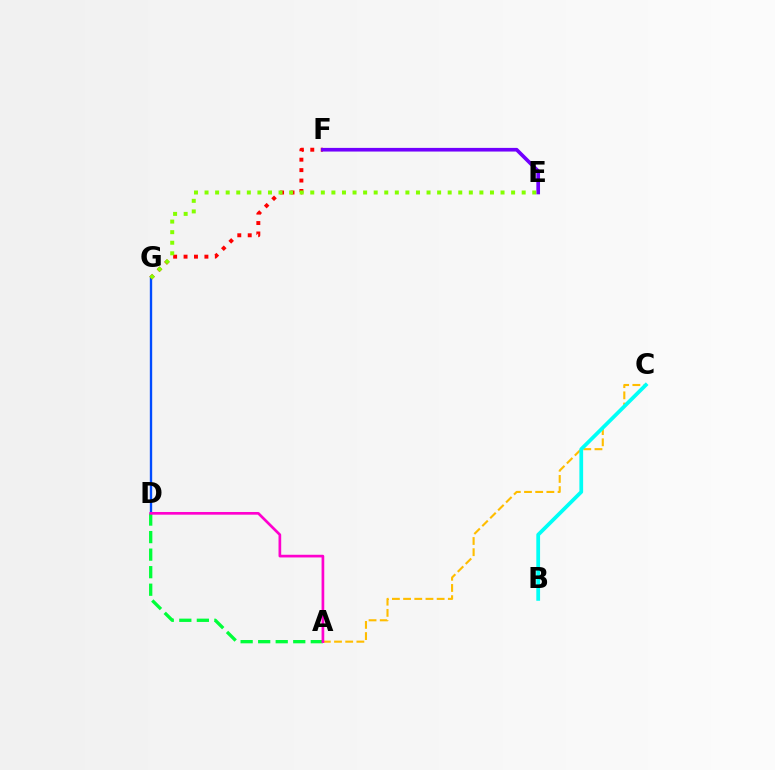{('D', 'G'): [{'color': '#004bff', 'line_style': 'solid', 'thickness': 1.7}], ('F', 'G'): [{'color': '#ff0000', 'line_style': 'dotted', 'thickness': 2.83}], ('A', 'C'): [{'color': '#ffbd00', 'line_style': 'dashed', 'thickness': 1.52}], ('A', 'D'): [{'color': '#00ff39', 'line_style': 'dashed', 'thickness': 2.38}, {'color': '#ff00cf', 'line_style': 'solid', 'thickness': 1.93}], ('E', 'F'): [{'color': '#7200ff', 'line_style': 'solid', 'thickness': 2.63}], ('E', 'G'): [{'color': '#84ff00', 'line_style': 'dotted', 'thickness': 2.87}], ('B', 'C'): [{'color': '#00fff6', 'line_style': 'solid', 'thickness': 2.7}]}